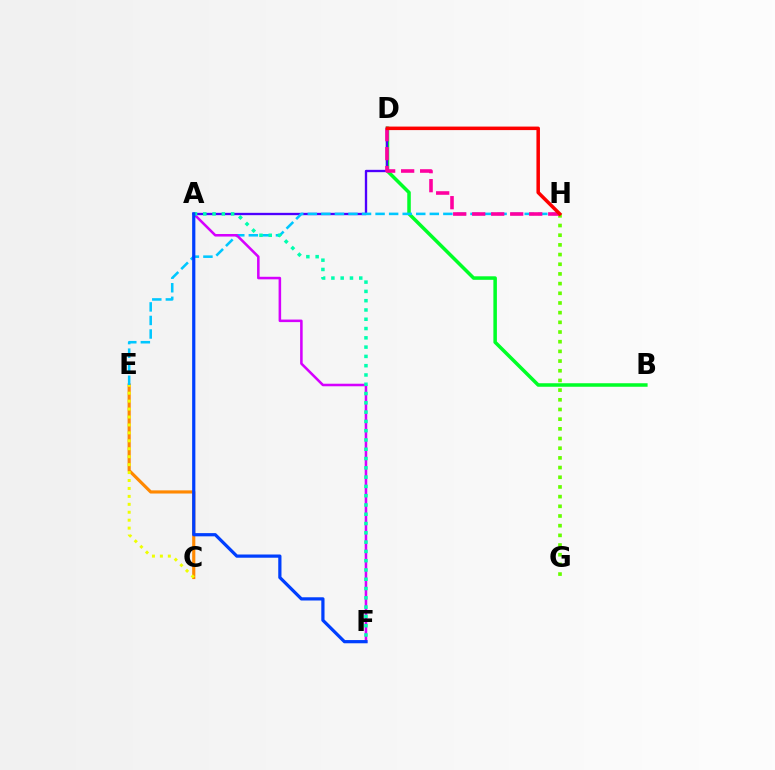{('G', 'H'): [{'color': '#66ff00', 'line_style': 'dotted', 'thickness': 2.63}], ('C', 'E'): [{'color': '#ff8800', 'line_style': 'solid', 'thickness': 2.27}, {'color': '#eeff00', 'line_style': 'dotted', 'thickness': 2.16}], ('B', 'D'): [{'color': '#00ff27', 'line_style': 'solid', 'thickness': 2.53}], ('A', 'D'): [{'color': '#4f00ff', 'line_style': 'solid', 'thickness': 1.68}], ('E', 'H'): [{'color': '#00c7ff', 'line_style': 'dashed', 'thickness': 1.84}], ('A', 'F'): [{'color': '#d600ff', 'line_style': 'solid', 'thickness': 1.84}, {'color': '#00ffaf', 'line_style': 'dotted', 'thickness': 2.52}, {'color': '#003fff', 'line_style': 'solid', 'thickness': 2.32}], ('D', 'H'): [{'color': '#ff00a0', 'line_style': 'dashed', 'thickness': 2.58}, {'color': '#ff0000', 'line_style': 'solid', 'thickness': 2.53}]}